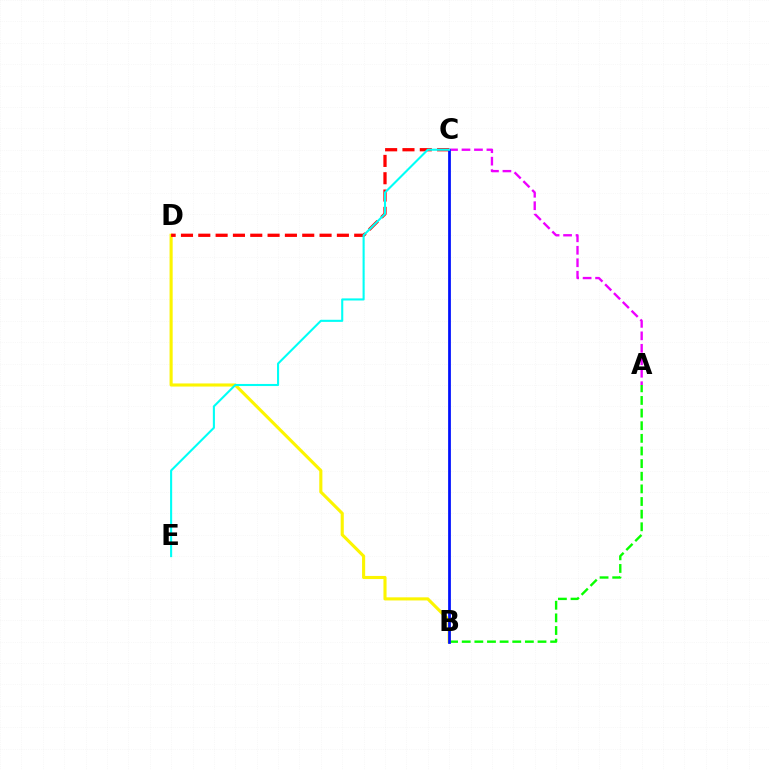{('A', 'B'): [{'color': '#08ff00', 'line_style': 'dashed', 'thickness': 1.72}], ('B', 'D'): [{'color': '#fcf500', 'line_style': 'solid', 'thickness': 2.24}], ('A', 'C'): [{'color': '#ee00ff', 'line_style': 'dashed', 'thickness': 1.69}], ('C', 'D'): [{'color': '#ff0000', 'line_style': 'dashed', 'thickness': 2.35}], ('B', 'C'): [{'color': '#0010ff', 'line_style': 'solid', 'thickness': 1.98}], ('C', 'E'): [{'color': '#00fff6', 'line_style': 'solid', 'thickness': 1.51}]}